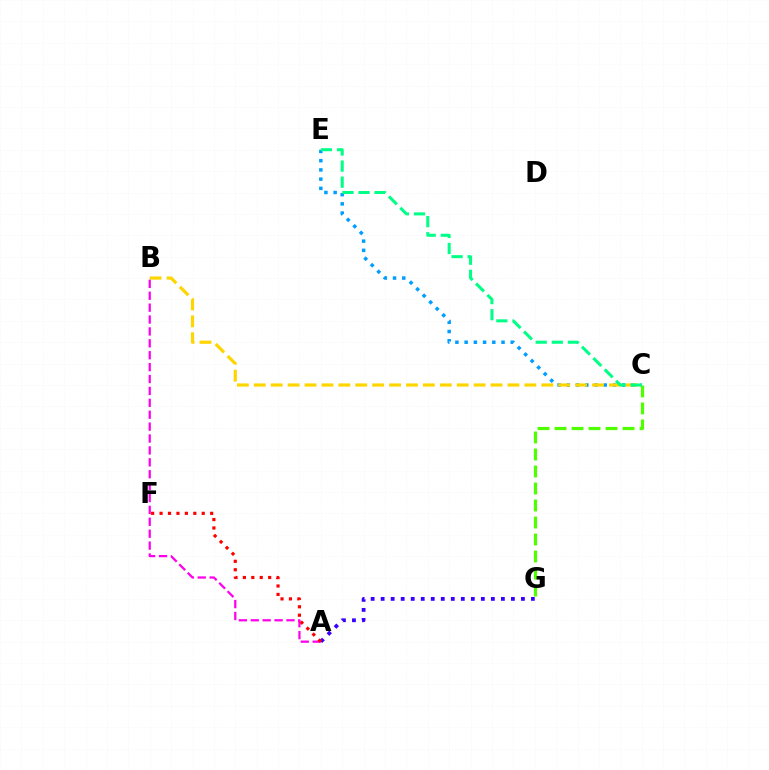{('C', 'E'): [{'color': '#009eff', 'line_style': 'dotted', 'thickness': 2.51}, {'color': '#00ff86', 'line_style': 'dashed', 'thickness': 2.18}], ('C', 'G'): [{'color': '#4fff00', 'line_style': 'dashed', 'thickness': 2.31}], ('B', 'C'): [{'color': '#ffd500', 'line_style': 'dashed', 'thickness': 2.3}], ('A', 'B'): [{'color': '#ff00ed', 'line_style': 'dashed', 'thickness': 1.62}], ('A', 'G'): [{'color': '#3700ff', 'line_style': 'dotted', 'thickness': 2.72}], ('A', 'F'): [{'color': '#ff0000', 'line_style': 'dotted', 'thickness': 2.29}]}